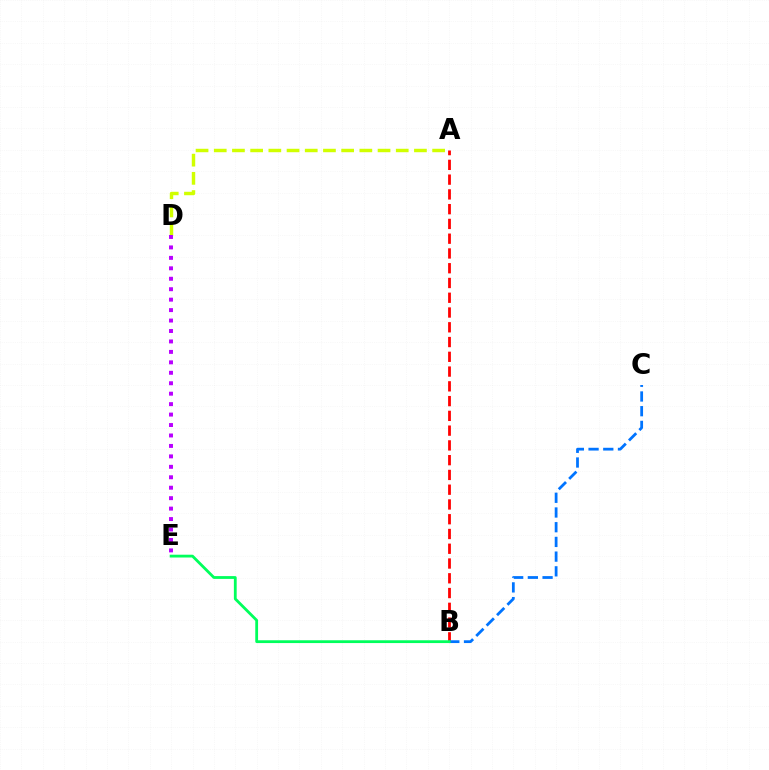{('A', 'D'): [{'color': '#d1ff00', 'line_style': 'dashed', 'thickness': 2.47}], ('A', 'B'): [{'color': '#ff0000', 'line_style': 'dashed', 'thickness': 2.01}], ('B', 'C'): [{'color': '#0074ff', 'line_style': 'dashed', 'thickness': 2.0}], ('D', 'E'): [{'color': '#b900ff', 'line_style': 'dotted', 'thickness': 2.84}], ('B', 'E'): [{'color': '#00ff5c', 'line_style': 'solid', 'thickness': 2.02}]}